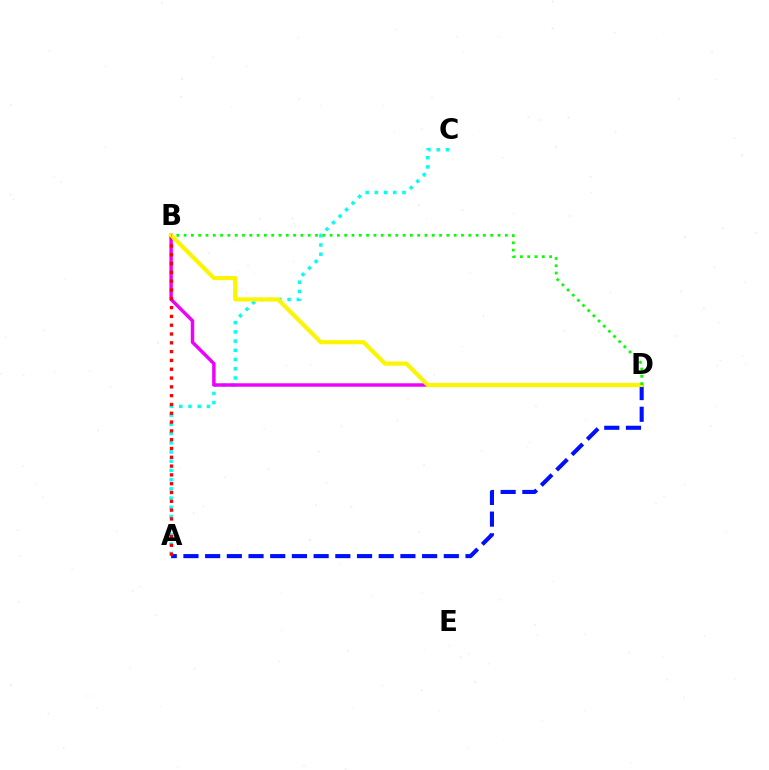{('A', 'C'): [{'color': '#00fff6', 'line_style': 'dotted', 'thickness': 2.5}], ('A', 'D'): [{'color': '#0010ff', 'line_style': 'dashed', 'thickness': 2.95}], ('B', 'D'): [{'color': '#ee00ff', 'line_style': 'solid', 'thickness': 2.48}, {'color': '#fcf500', 'line_style': 'solid', 'thickness': 2.98}, {'color': '#08ff00', 'line_style': 'dotted', 'thickness': 1.98}], ('A', 'B'): [{'color': '#ff0000', 'line_style': 'dotted', 'thickness': 2.39}]}